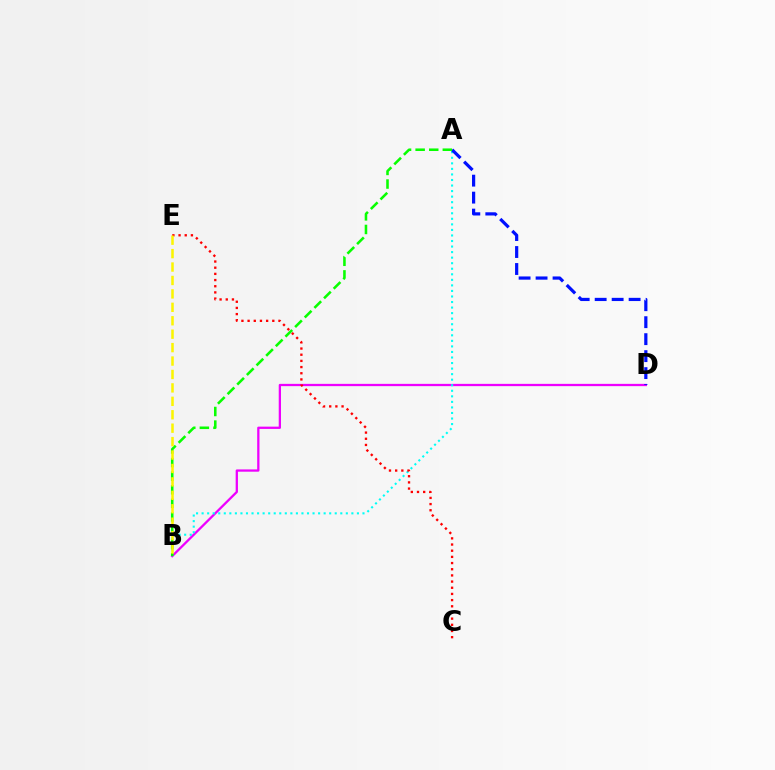{('B', 'D'): [{'color': '#ee00ff', 'line_style': 'solid', 'thickness': 1.64}], ('A', 'B'): [{'color': '#00fff6', 'line_style': 'dotted', 'thickness': 1.51}, {'color': '#08ff00', 'line_style': 'dashed', 'thickness': 1.85}], ('A', 'D'): [{'color': '#0010ff', 'line_style': 'dashed', 'thickness': 2.31}], ('C', 'E'): [{'color': '#ff0000', 'line_style': 'dotted', 'thickness': 1.68}], ('B', 'E'): [{'color': '#fcf500', 'line_style': 'dashed', 'thickness': 1.82}]}